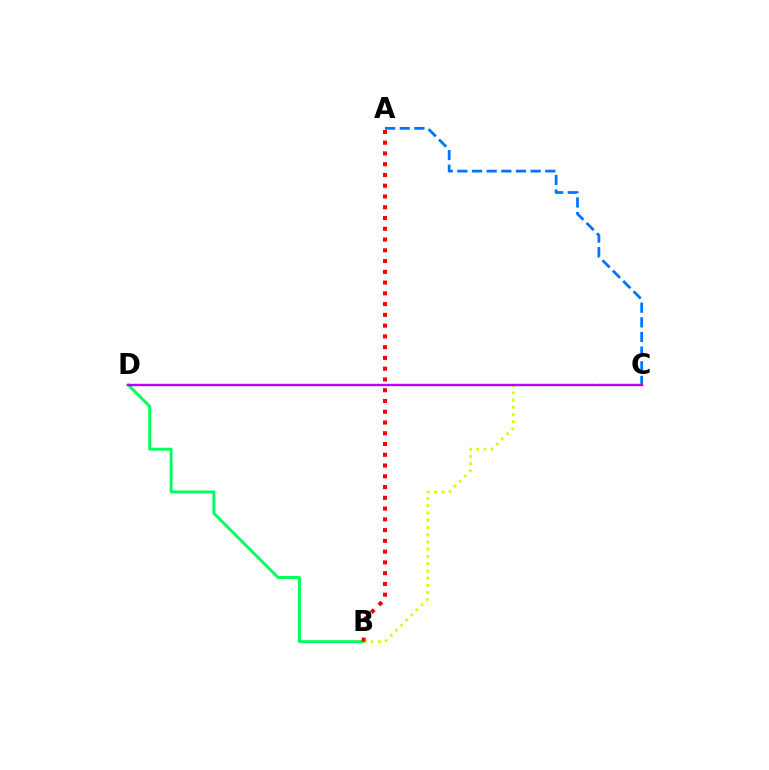{('B', 'D'): [{'color': '#00ff5c', 'line_style': 'solid', 'thickness': 2.11}], ('A', 'C'): [{'color': '#0074ff', 'line_style': 'dashed', 'thickness': 1.99}], ('B', 'C'): [{'color': '#d1ff00', 'line_style': 'dotted', 'thickness': 1.97}], ('C', 'D'): [{'color': '#b900ff', 'line_style': 'solid', 'thickness': 1.73}], ('A', 'B'): [{'color': '#ff0000', 'line_style': 'dotted', 'thickness': 2.92}]}